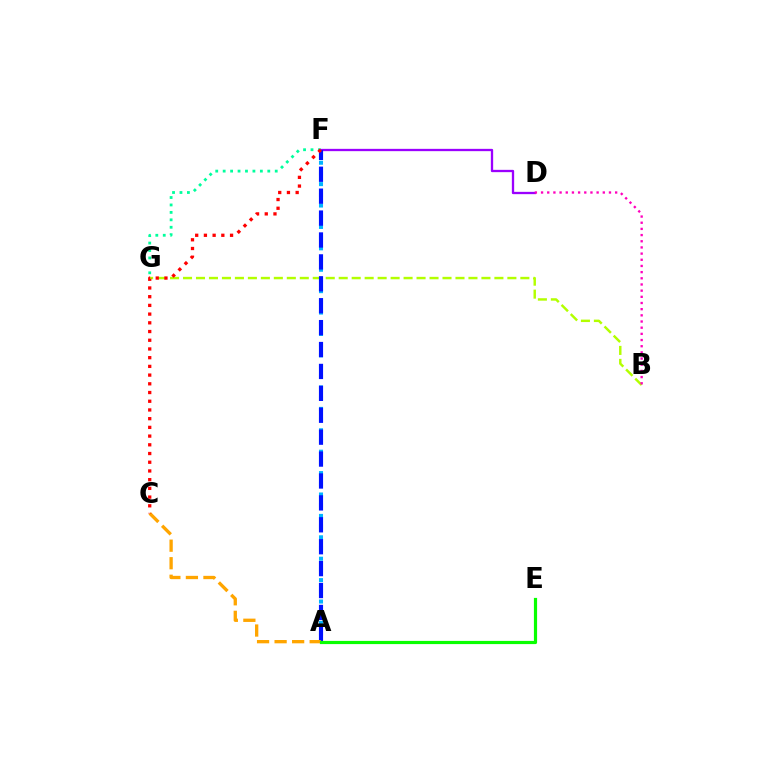{('A', 'F'): [{'color': '#00b5ff', 'line_style': 'dotted', 'thickness': 2.91}, {'color': '#0010ff', 'line_style': 'dashed', 'thickness': 2.98}], ('F', 'G'): [{'color': '#00ff9d', 'line_style': 'dotted', 'thickness': 2.02}], ('D', 'F'): [{'color': '#9b00ff', 'line_style': 'solid', 'thickness': 1.66}], ('B', 'G'): [{'color': '#b3ff00', 'line_style': 'dashed', 'thickness': 1.76}], ('B', 'D'): [{'color': '#ff00bd', 'line_style': 'dotted', 'thickness': 1.68}], ('A', 'C'): [{'color': '#ffa500', 'line_style': 'dashed', 'thickness': 2.38}], ('C', 'F'): [{'color': '#ff0000', 'line_style': 'dotted', 'thickness': 2.37}], ('A', 'E'): [{'color': '#08ff00', 'line_style': 'solid', 'thickness': 2.29}]}